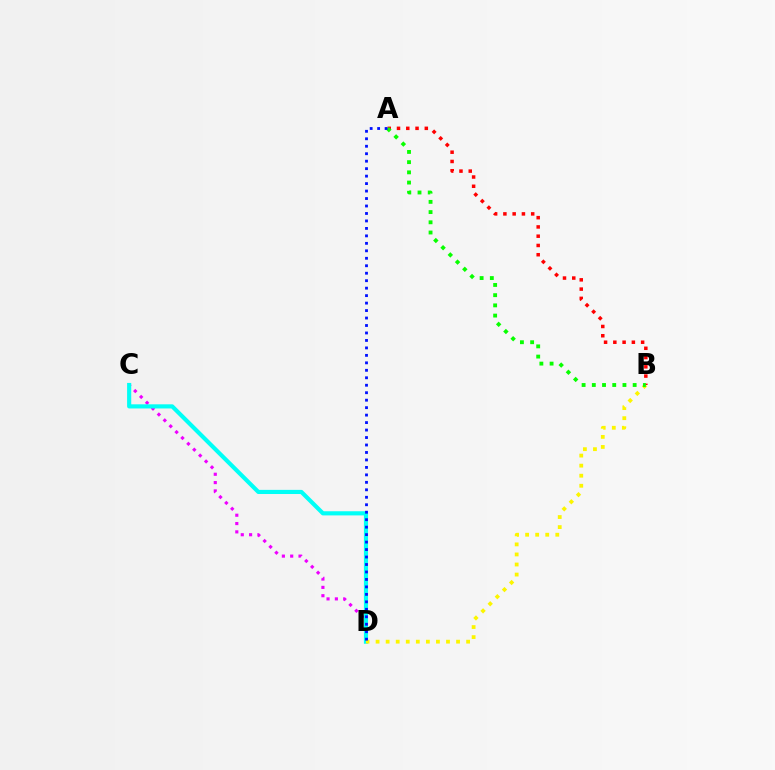{('C', 'D'): [{'color': '#ee00ff', 'line_style': 'dotted', 'thickness': 2.26}, {'color': '#00fff6', 'line_style': 'solid', 'thickness': 2.98}], ('A', 'B'): [{'color': '#ff0000', 'line_style': 'dotted', 'thickness': 2.52}, {'color': '#08ff00', 'line_style': 'dotted', 'thickness': 2.77}], ('B', 'D'): [{'color': '#fcf500', 'line_style': 'dotted', 'thickness': 2.73}], ('A', 'D'): [{'color': '#0010ff', 'line_style': 'dotted', 'thickness': 2.03}]}